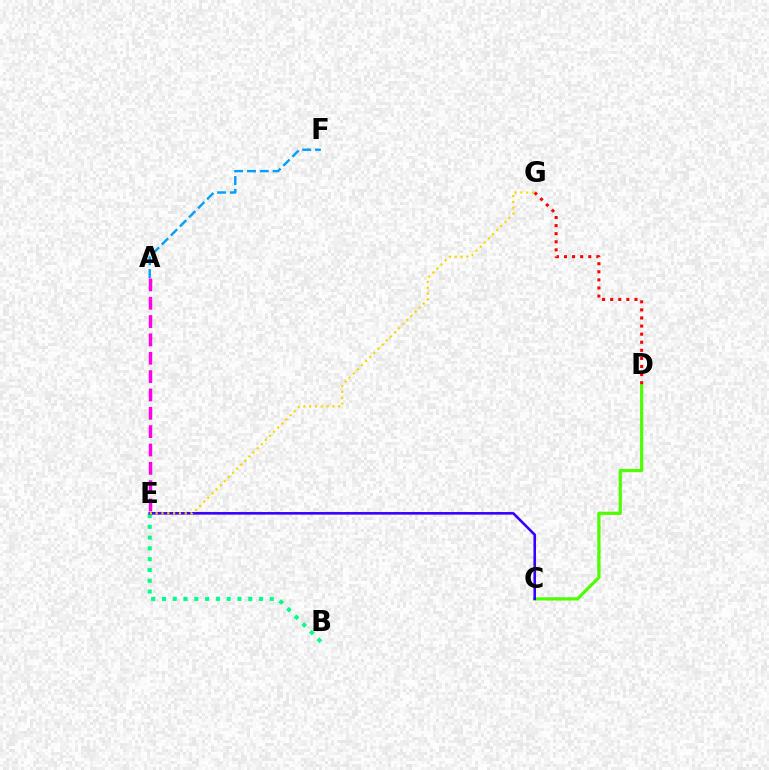{('C', 'D'): [{'color': '#4fff00', 'line_style': 'solid', 'thickness': 2.32}], ('B', 'E'): [{'color': '#00ff86', 'line_style': 'dotted', 'thickness': 2.93}], ('C', 'E'): [{'color': '#3700ff', 'line_style': 'solid', 'thickness': 1.87}], ('E', 'G'): [{'color': '#ffd500', 'line_style': 'dotted', 'thickness': 1.58}], ('D', 'G'): [{'color': '#ff0000', 'line_style': 'dotted', 'thickness': 2.2}], ('A', 'F'): [{'color': '#009eff', 'line_style': 'dashed', 'thickness': 1.74}], ('A', 'E'): [{'color': '#ff00ed', 'line_style': 'dashed', 'thickness': 2.49}]}